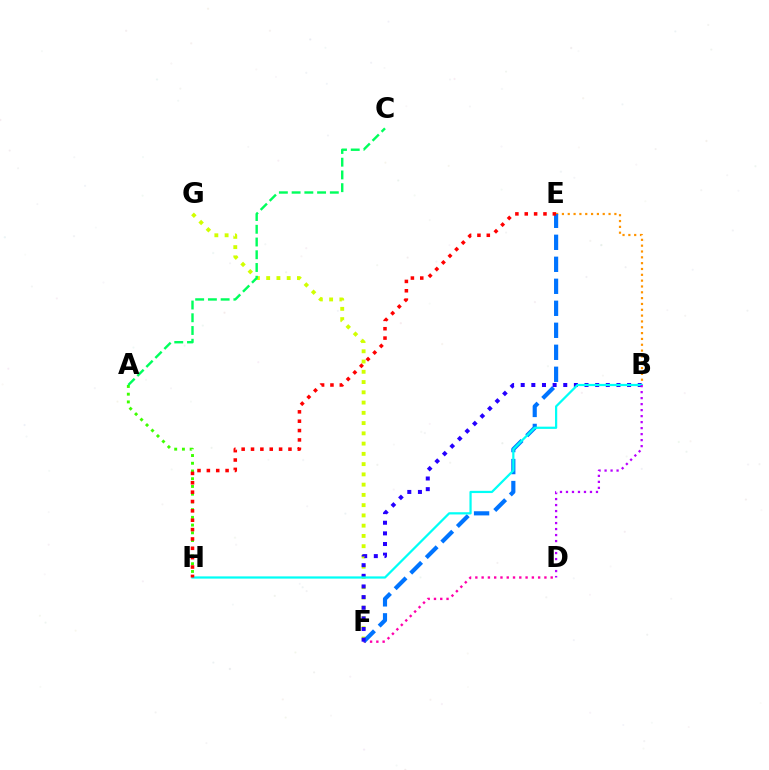{('B', 'E'): [{'color': '#ff9400', 'line_style': 'dotted', 'thickness': 1.58}], ('F', 'G'): [{'color': '#d1ff00', 'line_style': 'dotted', 'thickness': 2.79}], ('D', 'F'): [{'color': '#ff00ac', 'line_style': 'dotted', 'thickness': 1.71}], ('E', 'F'): [{'color': '#0074ff', 'line_style': 'dashed', 'thickness': 2.99}], ('B', 'F'): [{'color': '#2500ff', 'line_style': 'dotted', 'thickness': 2.89}], ('A', 'H'): [{'color': '#3dff00', 'line_style': 'dotted', 'thickness': 2.1}], ('A', 'C'): [{'color': '#00ff5c', 'line_style': 'dashed', 'thickness': 1.73}], ('B', 'H'): [{'color': '#00fff6', 'line_style': 'solid', 'thickness': 1.6}], ('B', 'D'): [{'color': '#b900ff', 'line_style': 'dotted', 'thickness': 1.63}], ('E', 'H'): [{'color': '#ff0000', 'line_style': 'dotted', 'thickness': 2.54}]}